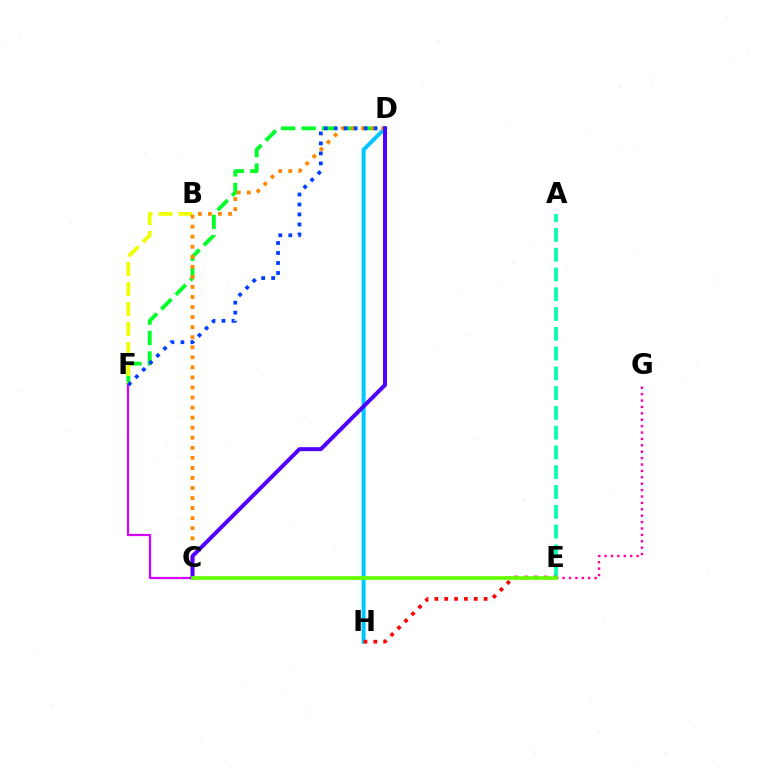{('D', 'F'): [{'color': '#00ff27', 'line_style': 'dashed', 'thickness': 2.77}, {'color': '#003fff', 'line_style': 'dotted', 'thickness': 2.71}], ('B', 'F'): [{'color': '#eeff00', 'line_style': 'dashed', 'thickness': 2.71}], ('D', 'H'): [{'color': '#00c7ff', 'line_style': 'solid', 'thickness': 2.87}], ('A', 'E'): [{'color': '#00ffaf', 'line_style': 'dashed', 'thickness': 2.69}], ('E', 'H'): [{'color': '#ff0000', 'line_style': 'dotted', 'thickness': 2.67}], ('E', 'G'): [{'color': '#ff00a0', 'line_style': 'dotted', 'thickness': 1.74}], ('C', 'D'): [{'color': '#ff8800', 'line_style': 'dotted', 'thickness': 2.73}, {'color': '#4f00ff', 'line_style': 'solid', 'thickness': 2.86}], ('C', 'F'): [{'color': '#d600ff', 'line_style': 'solid', 'thickness': 1.6}], ('C', 'E'): [{'color': '#66ff00', 'line_style': 'solid', 'thickness': 2.67}]}